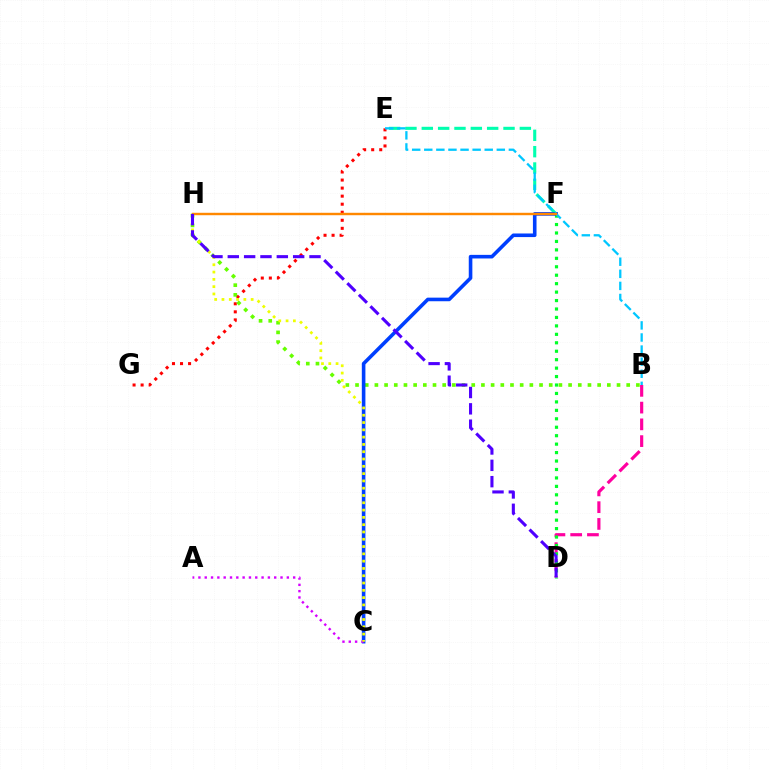{('E', 'G'): [{'color': '#ff0000', 'line_style': 'dotted', 'thickness': 2.19}], ('B', 'D'): [{'color': '#ff00a0', 'line_style': 'dashed', 'thickness': 2.28}], ('D', 'F'): [{'color': '#00ff27', 'line_style': 'dotted', 'thickness': 2.29}], ('B', 'H'): [{'color': '#66ff00', 'line_style': 'dotted', 'thickness': 2.63}], ('E', 'F'): [{'color': '#00ffaf', 'line_style': 'dashed', 'thickness': 2.22}], ('C', 'F'): [{'color': '#003fff', 'line_style': 'solid', 'thickness': 2.59}], ('A', 'C'): [{'color': '#d600ff', 'line_style': 'dotted', 'thickness': 1.72}], ('B', 'E'): [{'color': '#00c7ff', 'line_style': 'dashed', 'thickness': 1.64}], ('F', 'H'): [{'color': '#ff8800', 'line_style': 'solid', 'thickness': 1.74}], ('C', 'H'): [{'color': '#eeff00', 'line_style': 'dotted', 'thickness': 1.98}], ('D', 'H'): [{'color': '#4f00ff', 'line_style': 'dashed', 'thickness': 2.22}]}